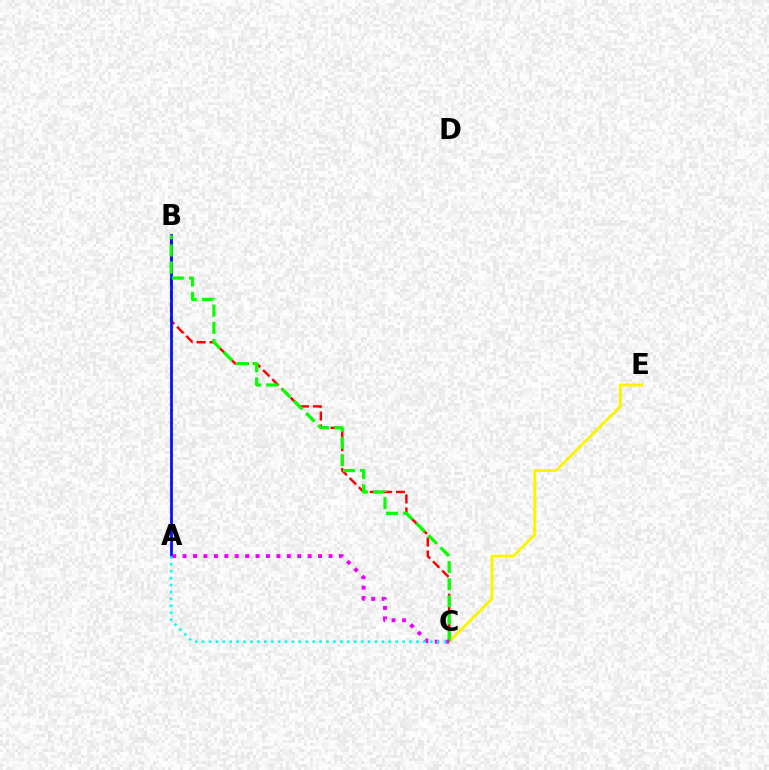{('B', 'C'): [{'color': '#ff0000', 'line_style': 'dashed', 'thickness': 1.77}, {'color': '#08ff00', 'line_style': 'dashed', 'thickness': 2.33}], ('A', 'B'): [{'color': '#0010ff', 'line_style': 'solid', 'thickness': 1.98}], ('C', 'E'): [{'color': '#fcf500', 'line_style': 'solid', 'thickness': 2.12}], ('A', 'C'): [{'color': '#ee00ff', 'line_style': 'dotted', 'thickness': 2.83}, {'color': '#00fff6', 'line_style': 'dotted', 'thickness': 1.88}]}